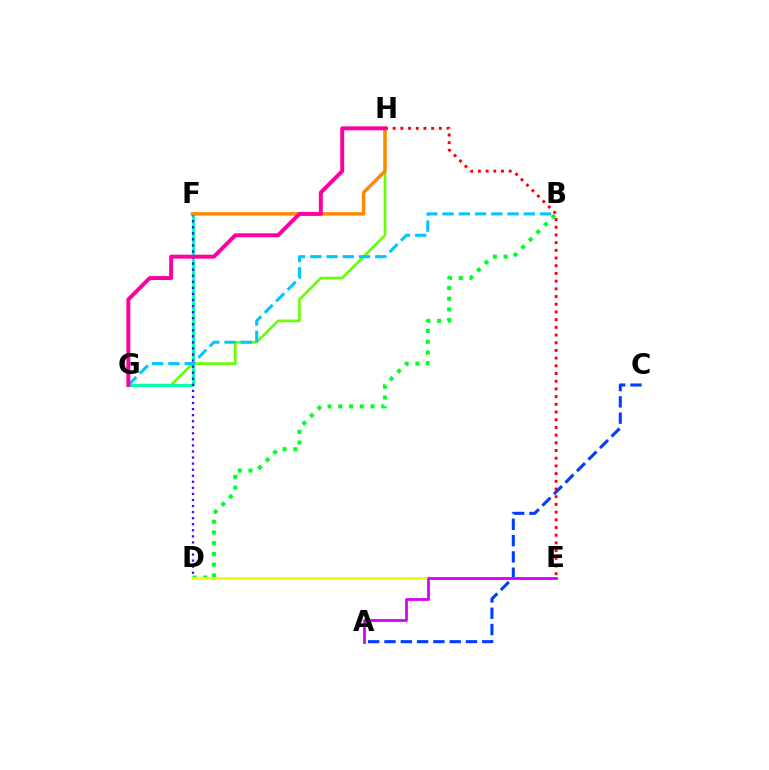{('G', 'H'): [{'color': '#66ff00', 'line_style': 'solid', 'thickness': 1.89}, {'color': '#ff00a0', 'line_style': 'solid', 'thickness': 2.84}], ('F', 'G'): [{'color': '#00ffaf', 'line_style': 'solid', 'thickness': 2.11}], ('D', 'F'): [{'color': '#4f00ff', 'line_style': 'dotted', 'thickness': 1.65}], ('A', 'C'): [{'color': '#003fff', 'line_style': 'dashed', 'thickness': 2.21}], ('B', 'G'): [{'color': '#00c7ff', 'line_style': 'dashed', 'thickness': 2.21}], ('B', 'D'): [{'color': '#00ff27', 'line_style': 'dotted', 'thickness': 2.92}], ('D', 'E'): [{'color': '#eeff00', 'line_style': 'solid', 'thickness': 1.97}], ('A', 'E'): [{'color': '#d600ff', 'line_style': 'solid', 'thickness': 2.0}], ('E', 'H'): [{'color': '#ff0000', 'line_style': 'dotted', 'thickness': 2.09}], ('F', 'H'): [{'color': '#ff8800', 'line_style': 'solid', 'thickness': 2.49}]}